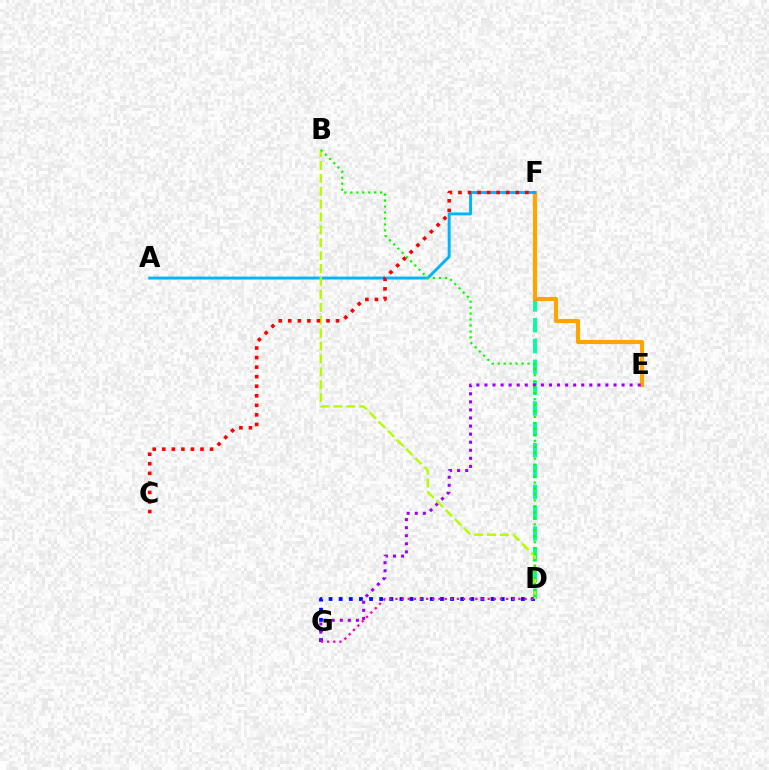{('D', 'F'): [{'color': '#00ff9d', 'line_style': 'dashed', 'thickness': 2.83}], ('E', 'F'): [{'color': '#ffa500', 'line_style': 'solid', 'thickness': 2.99}], ('D', 'G'): [{'color': '#0010ff', 'line_style': 'dotted', 'thickness': 2.75}, {'color': '#ff00bd', 'line_style': 'dotted', 'thickness': 1.67}], ('E', 'G'): [{'color': '#9b00ff', 'line_style': 'dotted', 'thickness': 2.19}], ('A', 'F'): [{'color': '#00b5ff', 'line_style': 'solid', 'thickness': 2.11}], ('B', 'D'): [{'color': '#b3ff00', 'line_style': 'dashed', 'thickness': 1.75}, {'color': '#08ff00', 'line_style': 'dotted', 'thickness': 1.62}], ('C', 'F'): [{'color': '#ff0000', 'line_style': 'dotted', 'thickness': 2.6}]}